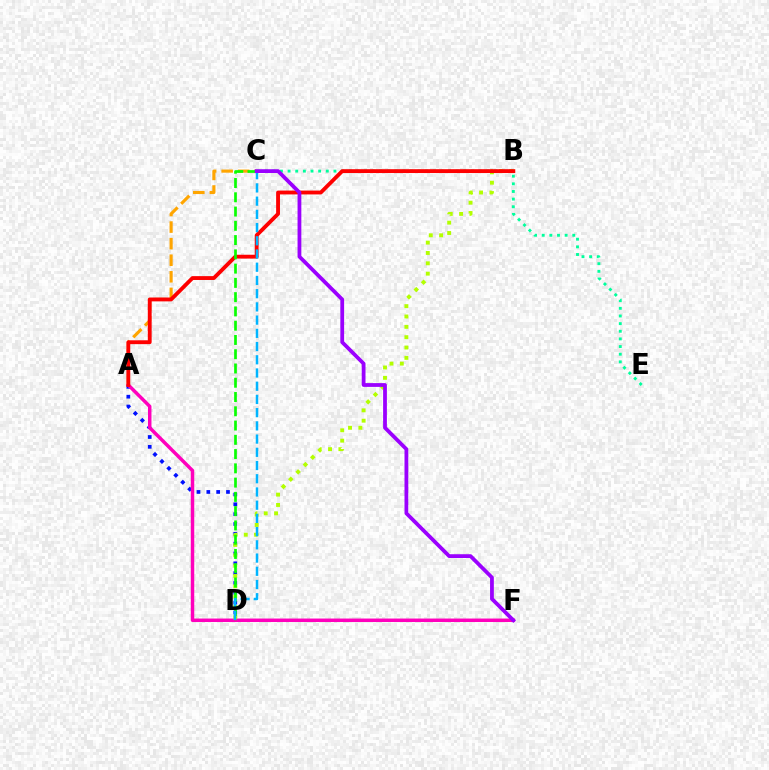{('A', 'D'): [{'color': '#0010ff', 'line_style': 'dotted', 'thickness': 2.67}], ('A', 'C'): [{'color': '#ffa500', 'line_style': 'dashed', 'thickness': 2.25}], ('C', 'E'): [{'color': '#00ff9d', 'line_style': 'dotted', 'thickness': 2.08}], ('A', 'F'): [{'color': '#ff00bd', 'line_style': 'solid', 'thickness': 2.5}], ('B', 'D'): [{'color': '#b3ff00', 'line_style': 'dotted', 'thickness': 2.81}], ('A', 'B'): [{'color': '#ff0000', 'line_style': 'solid', 'thickness': 2.77}], ('C', 'D'): [{'color': '#08ff00', 'line_style': 'dashed', 'thickness': 1.94}, {'color': '#00b5ff', 'line_style': 'dashed', 'thickness': 1.8}], ('C', 'F'): [{'color': '#9b00ff', 'line_style': 'solid', 'thickness': 2.72}]}